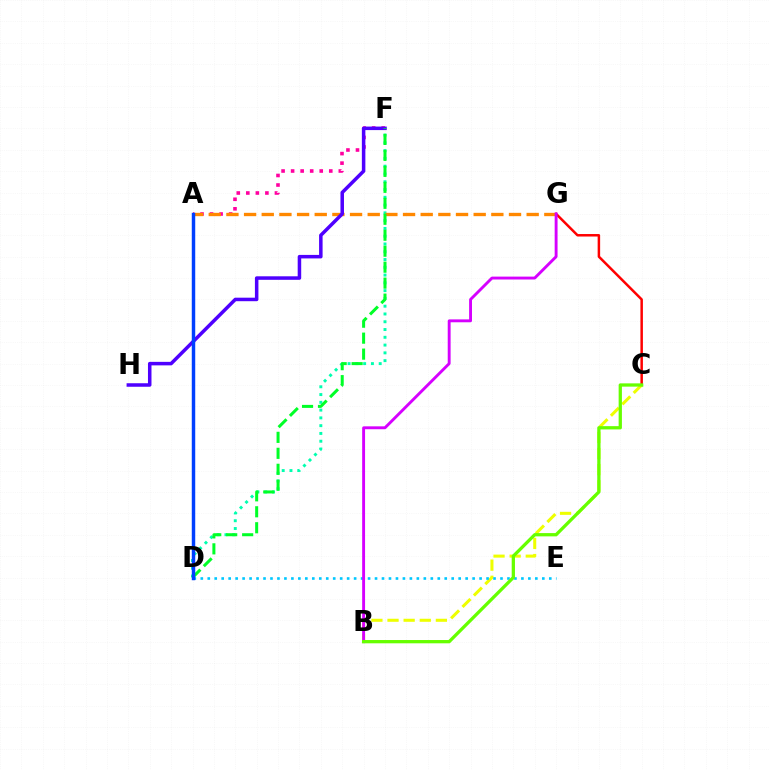{('C', 'G'): [{'color': '#ff0000', 'line_style': 'solid', 'thickness': 1.79}], ('D', 'F'): [{'color': '#00ffaf', 'line_style': 'dotted', 'thickness': 2.11}, {'color': '#00ff27', 'line_style': 'dashed', 'thickness': 2.17}], ('A', 'F'): [{'color': '#ff00a0', 'line_style': 'dotted', 'thickness': 2.59}], ('B', 'C'): [{'color': '#eeff00', 'line_style': 'dashed', 'thickness': 2.19}, {'color': '#66ff00', 'line_style': 'solid', 'thickness': 2.36}], ('A', 'G'): [{'color': '#ff8800', 'line_style': 'dashed', 'thickness': 2.4}], ('D', 'E'): [{'color': '#00c7ff', 'line_style': 'dotted', 'thickness': 1.89}], ('F', 'H'): [{'color': '#4f00ff', 'line_style': 'solid', 'thickness': 2.53}], ('B', 'G'): [{'color': '#d600ff', 'line_style': 'solid', 'thickness': 2.08}], ('A', 'D'): [{'color': '#003fff', 'line_style': 'solid', 'thickness': 2.49}]}